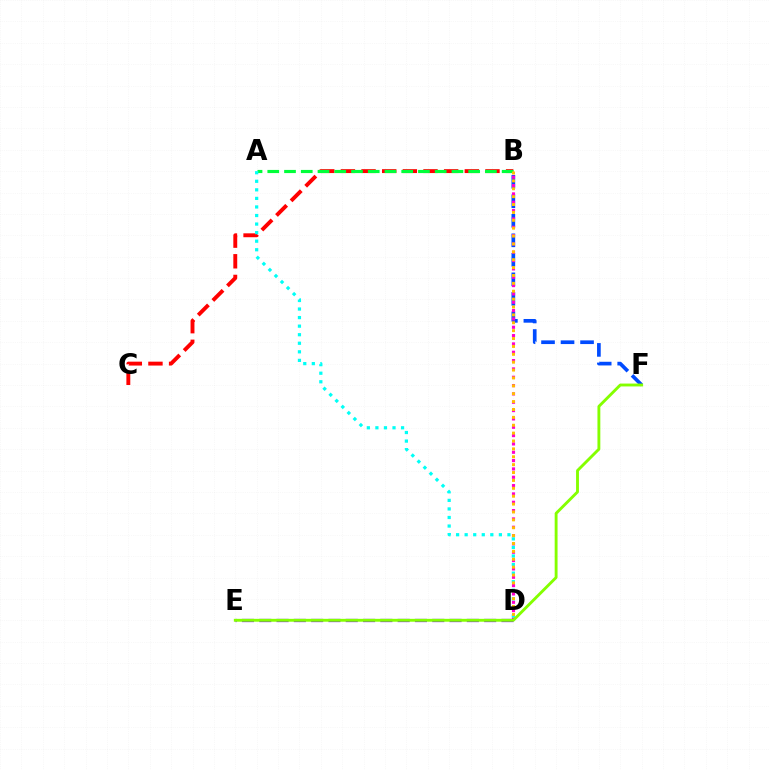{('B', 'C'): [{'color': '#ff0000', 'line_style': 'dashed', 'thickness': 2.81}], ('B', 'F'): [{'color': '#004bff', 'line_style': 'dashed', 'thickness': 2.65}], ('B', 'D'): [{'color': '#ff00cf', 'line_style': 'dotted', 'thickness': 2.26}, {'color': '#ffbd00', 'line_style': 'dotted', 'thickness': 2.14}], ('A', 'B'): [{'color': '#00ff39', 'line_style': 'dashed', 'thickness': 2.27}], ('A', 'D'): [{'color': '#00fff6', 'line_style': 'dotted', 'thickness': 2.32}], ('D', 'E'): [{'color': '#7200ff', 'line_style': 'dashed', 'thickness': 2.35}], ('E', 'F'): [{'color': '#84ff00', 'line_style': 'solid', 'thickness': 2.07}]}